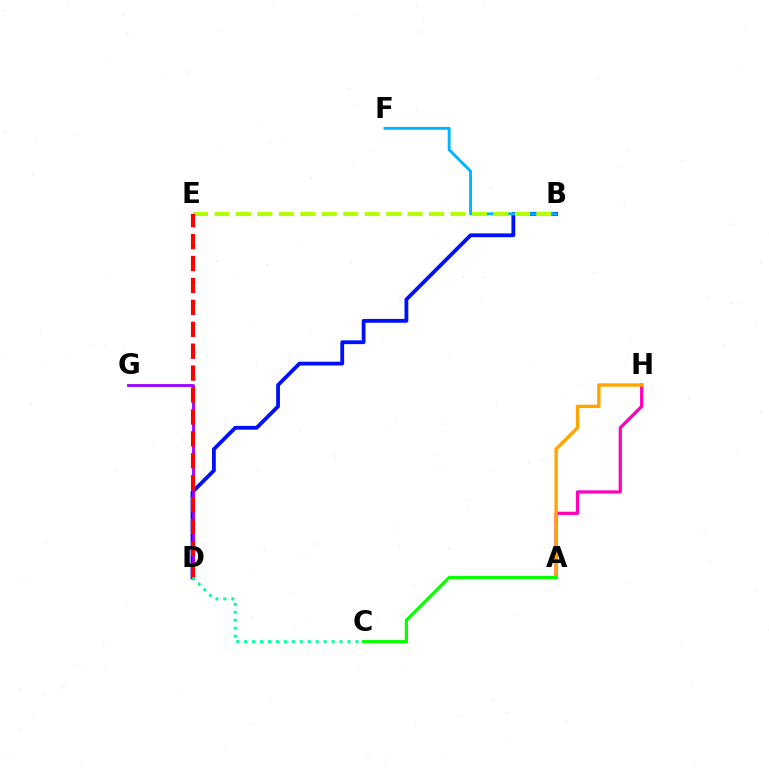{('B', 'D'): [{'color': '#0010ff', 'line_style': 'solid', 'thickness': 2.74}], ('D', 'G'): [{'color': '#9b00ff', 'line_style': 'solid', 'thickness': 2.03}], ('B', 'F'): [{'color': '#00b5ff', 'line_style': 'solid', 'thickness': 2.09}], ('A', 'H'): [{'color': '#ff00bd', 'line_style': 'solid', 'thickness': 2.32}, {'color': '#ffa500', 'line_style': 'solid', 'thickness': 2.42}], ('B', 'E'): [{'color': '#b3ff00', 'line_style': 'dashed', 'thickness': 2.92}], ('D', 'E'): [{'color': '#ff0000', 'line_style': 'dashed', 'thickness': 2.98}], ('A', 'C'): [{'color': '#08ff00', 'line_style': 'solid', 'thickness': 2.31}], ('C', 'D'): [{'color': '#00ff9d', 'line_style': 'dotted', 'thickness': 2.16}]}